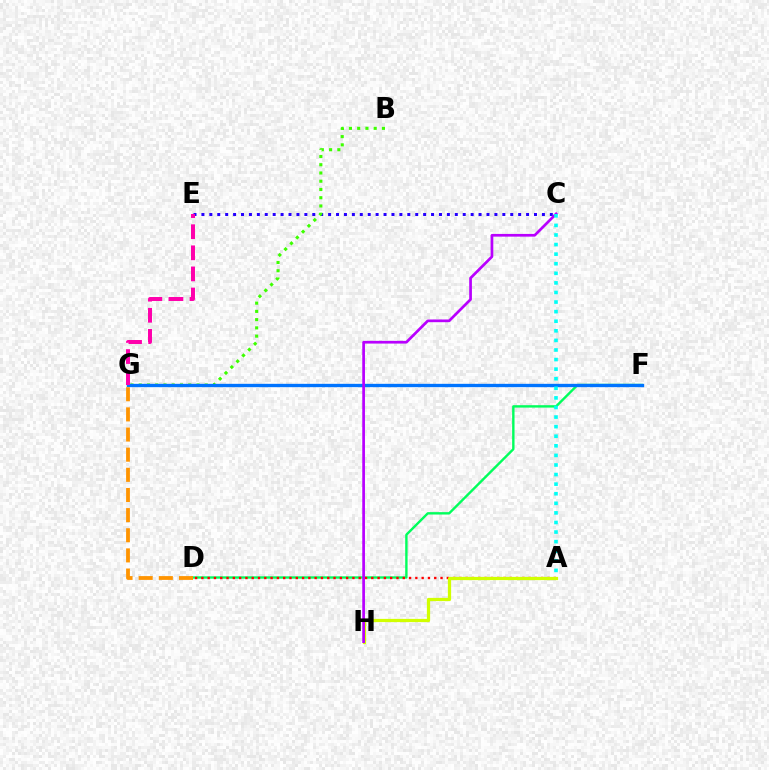{('D', 'F'): [{'color': '#00ff5c', 'line_style': 'solid', 'thickness': 1.72}], ('C', 'E'): [{'color': '#2500ff', 'line_style': 'dotted', 'thickness': 2.15}], ('B', 'G'): [{'color': '#3dff00', 'line_style': 'dotted', 'thickness': 2.24}], ('A', 'D'): [{'color': '#ff0000', 'line_style': 'dotted', 'thickness': 1.71}], ('F', 'G'): [{'color': '#0074ff', 'line_style': 'solid', 'thickness': 2.41}], ('A', 'H'): [{'color': '#d1ff00', 'line_style': 'solid', 'thickness': 2.33}], ('D', 'G'): [{'color': '#ff9400', 'line_style': 'dashed', 'thickness': 2.74}], ('E', 'G'): [{'color': '#ff00ac', 'line_style': 'dashed', 'thickness': 2.87}], ('C', 'H'): [{'color': '#b900ff', 'line_style': 'solid', 'thickness': 1.95}], ('A', 'C'): [{'color': '#00fff6', 'line_style': 'dotted', 'thickness': 2.6}]}